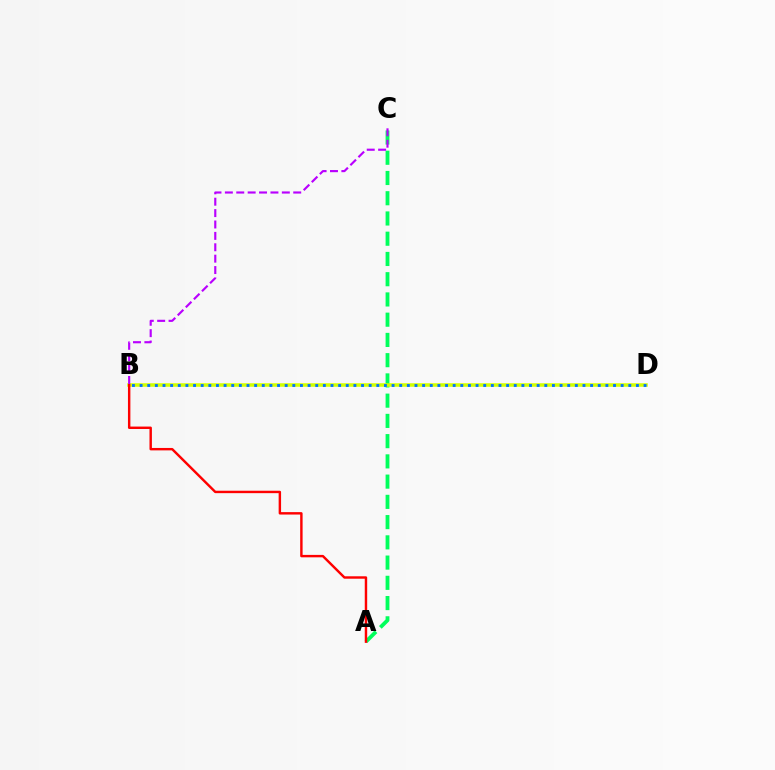{('A', 'C'): [{'color': '#00ff5c', 'line_style': 'dashed', 'thickness': 2.75}], ('B', 'D'): [{'color': '#d1ff00', 'line_style': 'solid', 'thickness': 2.54}, {'color': '#0074ff', 'line_style': 'dotted', 'thickness': 2.07}], ('A', 'B'): [{'color': '#ff0000', 'line_style': 'solid', 'thickness': 1.75}], ('B', 'C'): [{'color': '#b900ff', 'line_style': 'dashed', 'thickness': 1.55}]}